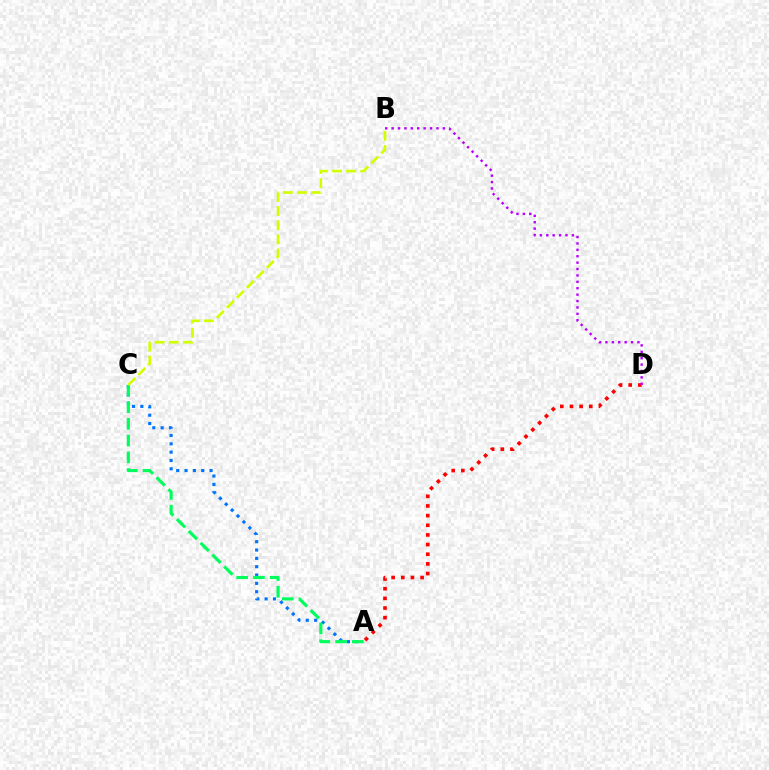{('A', 'C'): [{'color': '#0074ff', 'line_style': 'dotted', 'thickness': 2.26}, {'color': '#00ff5c', 'line_style': 'dashed', 'thickness': 2.27}], ('B', 'C'): [{'color': '#d1ff00', 'line_style': 'dashed', 'thickness': 1.92}], ('A', 'D'): [{'color': '#ff0000', 'line_style': 'dotted', 'thickness': 2.62}], ('B', 'D'): [{'color': '#b900ff', 'line_style': 'dotted', 'thickness': 1.74}]}